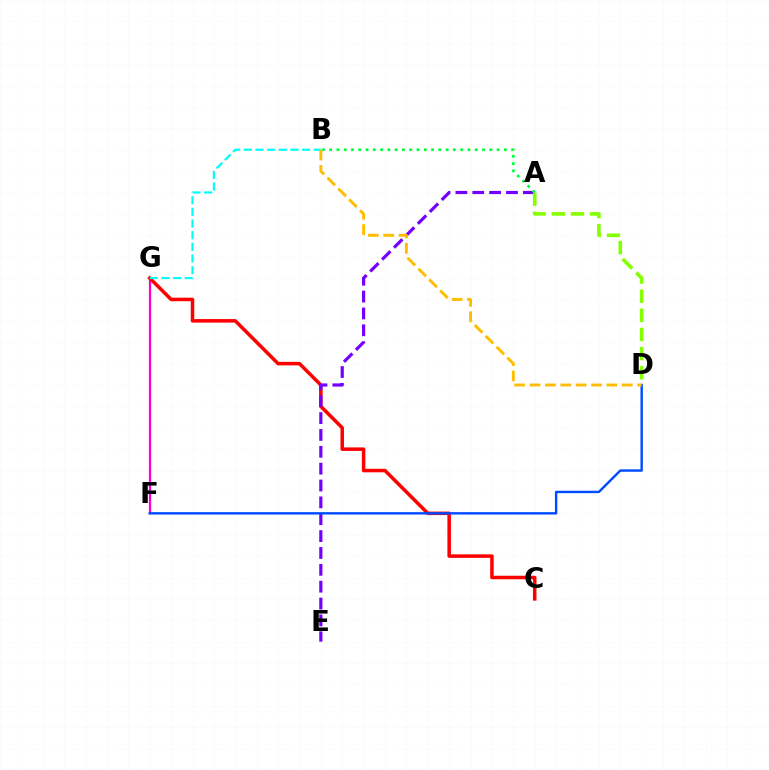{('F', 'G'): [{'color': '#ff00cf', 'line_style': 'solid', 'thickness': 1.61}], ('C', 'G'): [{'color': '#ff0000', 'line_style': 'solid', 'thickness': 2.54}], ('A', 'E'): [{'color': '#7200ff', 'line_style': 'dashed', 'thickness': 2.29}], ('A', 'D'): [{'color': '#84ff00', 'line_style': 'dashed', 'thickness': 2.6}], ('D', 'F'): [{'color': '#004bff', 'line_style': 'solid', 'thickness': 1.73}], ('B', 'G'): [{'color': '#00fff6', 'line_style': 'dashed', 'thickness': 1.58}], ('A', 'B'): [{'color': '#00ff39', 'line_style': 'dotted', 'thickness': 1.98}], ('B', 'D'): [{'color': '#ffbd00', 'line_style': 'dashed', 'thickness': 2.09}]}